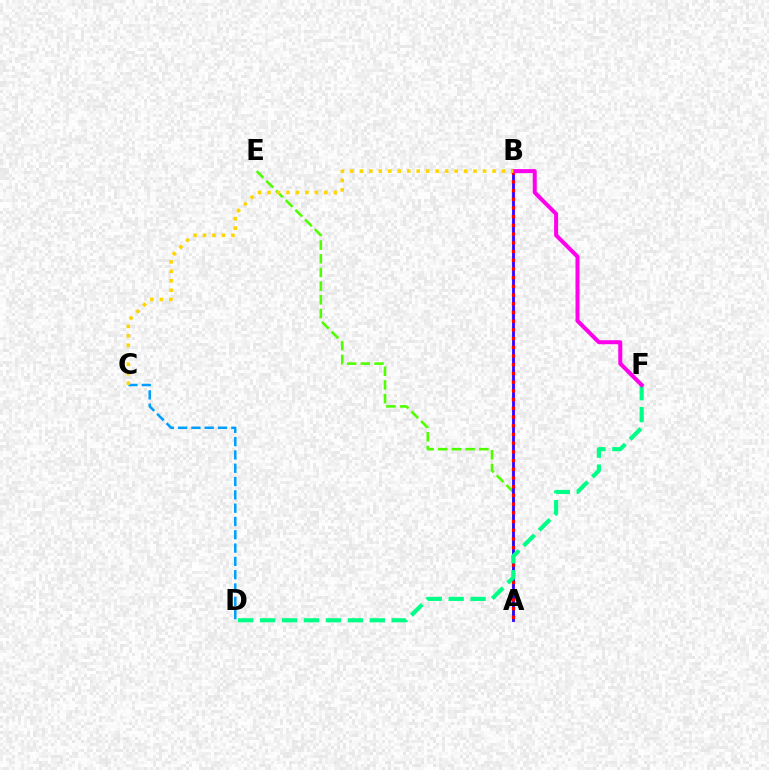{('A', 'E'): [{'color': '#4fff00', 'line_style': 'dashed', 'thickness': 1.86}], ('A', 'B'): [{'color': '#3700ff', 'line_style': 'solid', 'thickness': 2.01}, {'color': '#ff0000', 'line_style': 'dotted', 'thickness': 2.37}], ('D', 'F'): [{'color': '#00ff86', 'line_style': 'dashed', 'thickness': 2.98}], ('B', 'F'): [{'color': '#ff00ed', 'line_style': 'solid', 'thickness': 2.89}], ('C', 'D'): [{'color': '#009eff', 'line_style': 'dashed', 'thickness': 1.81}], ('B', 'C'): [{'color': '#ffd500', 'line_style': 'dotted', 'thickness': 2.57}]}